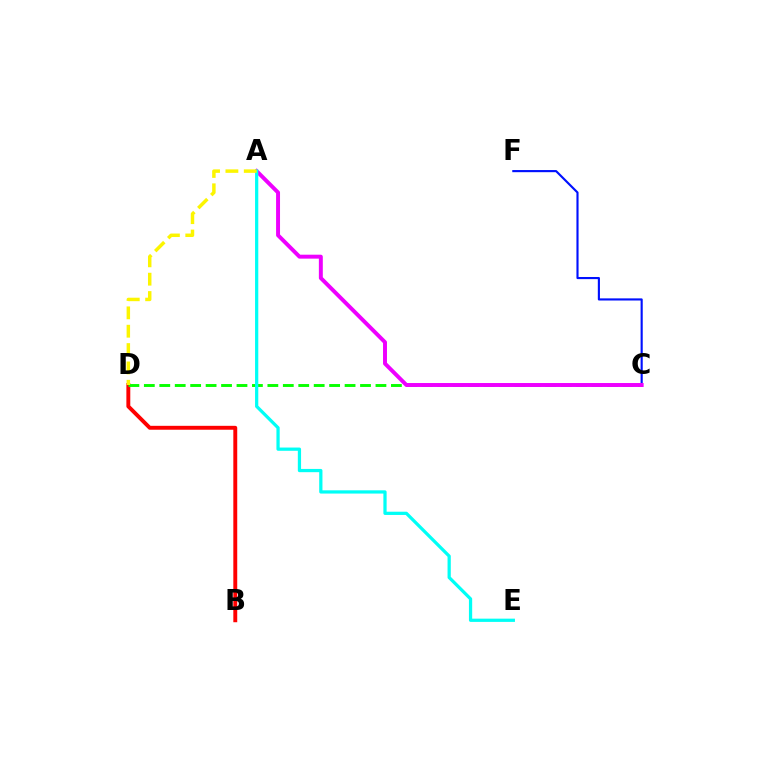{('C', 'F'): [{'color': '#0010ff', 'line_style': 'solid', 'thickness': 1.54}], ('B', 'D'): [{'color': '#ff0000', 'line_style': 'solid', 'thickness': 2.81}], ('C', 'D'): [{'color': '#08ff00', 'line_style': 'dashed', 'thickness': 2.1}], ('A', 'C'): [{'color': '#ee00ff', 'line_style': 'solid', 'thickness': 2.84}], ('A', 'E'): [{'color': '#00fff6', 'line_style': 'solid', 'thickness': 2.33}], ('A', 'D'): [{'color': '#fcf500', 'line_style': 'dashed', 'thickness': 2.49}]}